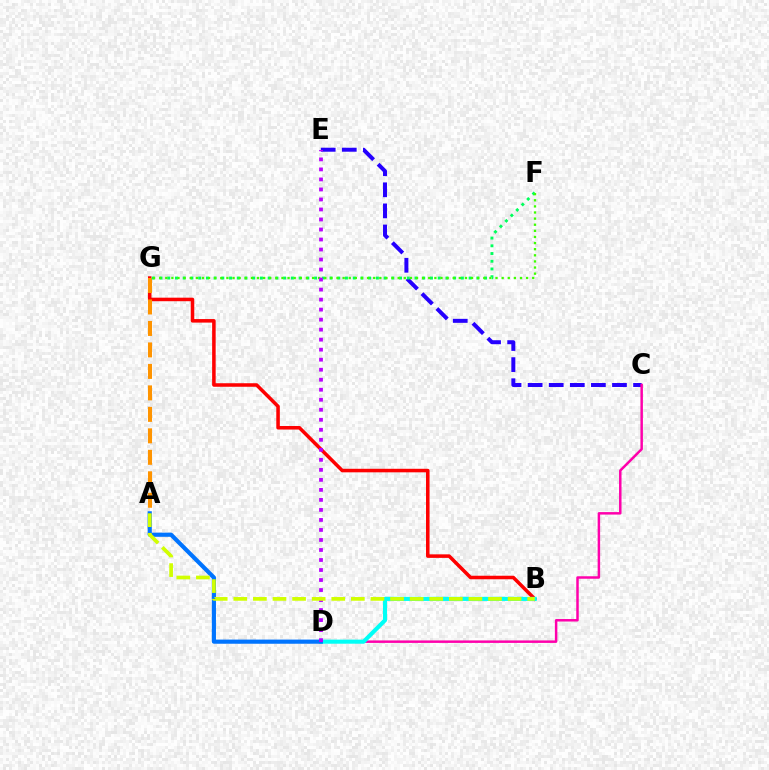{('B', 'G'): [{'color': '#ff0000', 'line_style': 'solid', 'thickness': 2.54}], ('C', 'E'): [{'color': '#2500ff', 'line_style': 'dashed', 'thickness': 2.86}], ('A', 'G'): [{'color': '#ff9400', 'line_style': 'dashed', 'thickness': 2.92}], ('F', 'G'): [{'color': '#00ff5c', 'line_style': 'dotted', 'thickness': 2.1}, {'color': '#3dff00', 'line_style': 'dotted', 'thickness': 1.66}], ('C', 'D'): [{'color': '#ff00ac', 'line_style': 'solid', 'thickness': 1.79}], ('B', 'D'): [{'color': '#00fff6', 'line_style': 'solid', 'thickness': 2.94}], ('A', 'D'): [{'color': '#0074ff', 'line_style': 'solid', 'thickness': 2.99}], ('D', 'E'): [{'color': '#b900ff', 'line_style': 'dotted', 'thickness': 2.72}], ('A', 'B'): [{'color': '#d1ff00', 'line_style': 'dashed', 'thickness': 2.66}]}